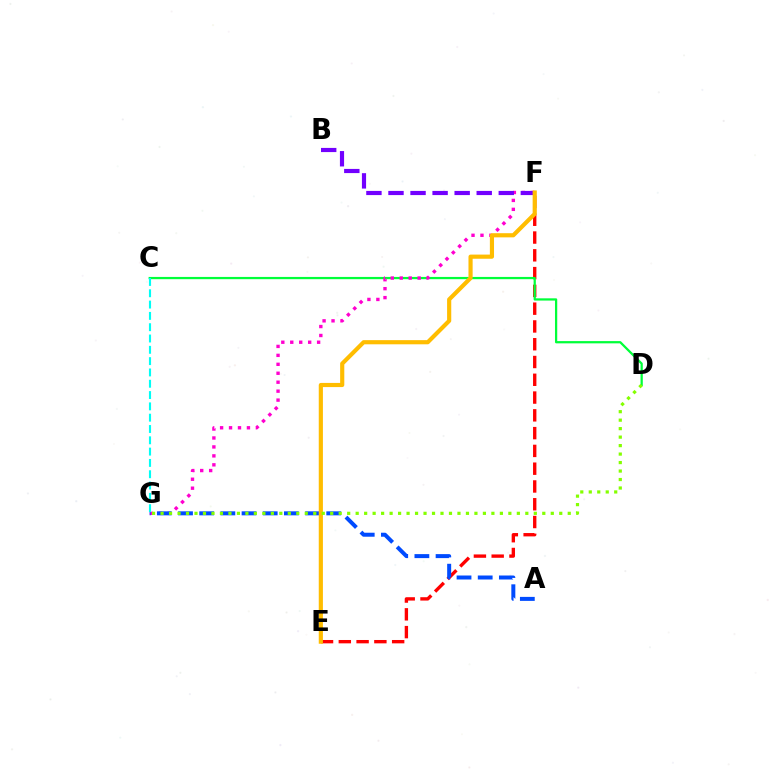{('E', 'F'): [{'color': '#ff0000', 'line_style': 'dashed', 'thickness': 2.42}, {'color': '#ffbd00', 'line_style': 'solid', 'thickness': 2.99}], ('C', 'D'): [{'color': '#00ff39', 'line_style': 'solid', 'thickness': 1.62}], ('F', 'G'): [{'color': '#ff00cf', 'line_style': 'dotted', 'thickness': 2.43}], ('A', 'G'): [{'color': '#004bff', 'line_style': 'dashed', 'thickness': 2.88}], ('B', 'F'): [{'color': '#7200ff', 'line_style': 'dashed', 'thickness': 3.0}], ('C', 'G'): [{'color': '#00fff6', 'line_style': 'dashed', 'thickness': 1.54}], ('D', 'G'): [{'color': '#84ff00', 'line_style': 'dotted', 'thickness': 2.3}]}